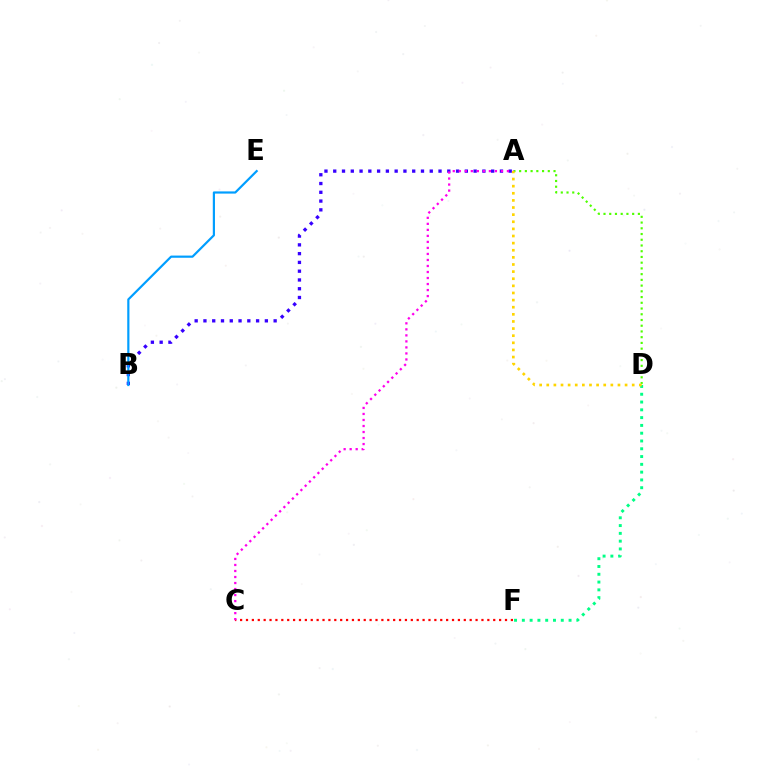{('A', 'D'): [{'color': '#4fff00', 'line_style': 'dotted', 'thickness': 1.56}, {'color': '#ffd500', 'line_style': 'dotted', 'thickness': 1.93}], ('C', 'F'): [{'color': '#ff0000', 'line_style': 'dotted', 'thickness': 1.6}], ('D', 'F'): [{'color': '#00ff86', 'line_style': 'dotted', 'thickness': 2.12}], ('A', 'B'): [{'color': '#3700ff', 'line_style': 'dotted', 'thickness': 2.38}], ('B', 'E'): [{'color': '#009eff', 'line_style': 'solid', 'thickness': 1.58}], ('A', 'C'): [{'color': '#ff00ed', 'line_style': 'dotted', 'thickness': 1.64}]}